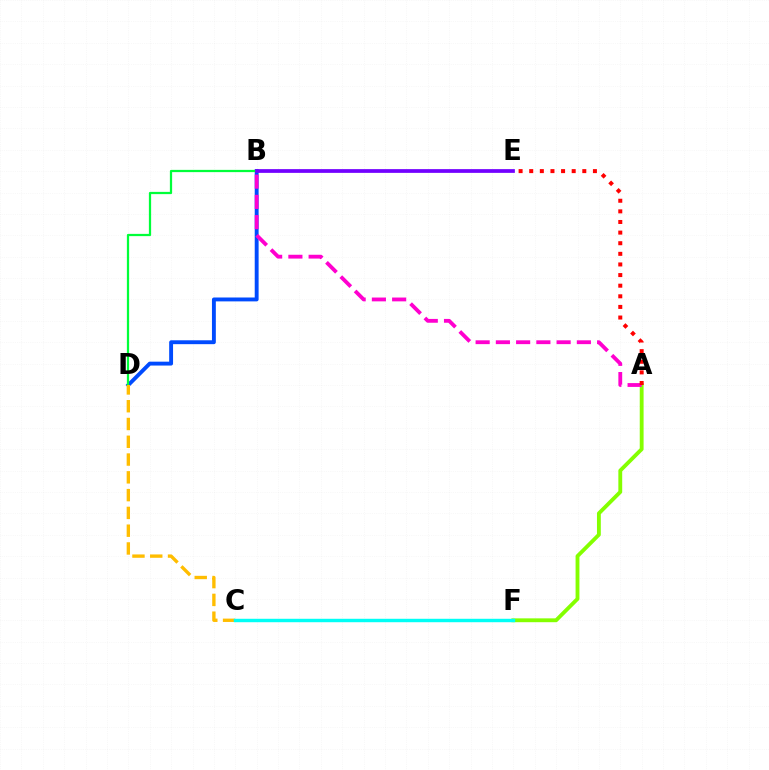{('B', 'D'): [{'color': '#004bff', 'line_style': 'solid', 'thickness': 2.8}, {'color': '#00ff39', 'line_style': 'solid', 'thickness': 1.62}], ('A', 'F'): [{'color': '#84ff00', 'line_style': 'solid', 'thickness': 2.77}], ('A', 'B'): [{'color': '#ff00cf', 'line_style': 'dashed', 'thickness': 2.75}], ('C', 'D'): [{'color': '#ffbd00', 'line_style': 'dashed', 'thickness': 2.42}], ('A', 'E'): [{'color': '#ff0000', 'line_style': 'dotted', 'thickness': 2.88}], ('B', 'E'): [{'color': '#7200ff', 'line_style': 'solid', 'thickness': 2.69}], ('C', 'F'): [{'color': '#00fff6', 'line_style': 'solid', 'thickness': 2.47}]}